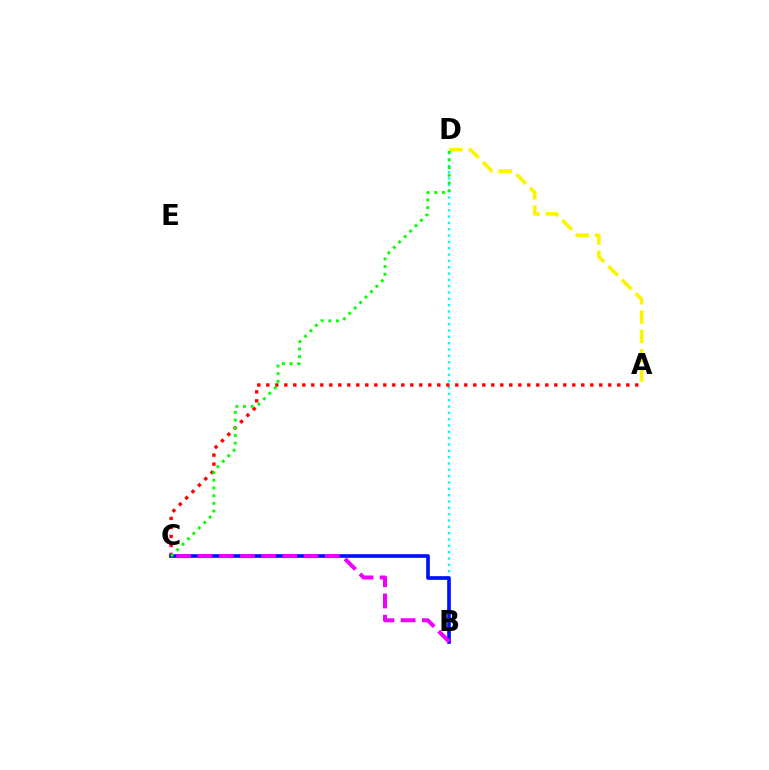{('B', 'D'): [{'color': '#00fff6', 'line_style': 'dotted', 'thickness': 1.72}], ('A', 'C'): [{'color': '#ff0000', 'line_style': 'dotted', 'thickness': 2.45}], ('B', 'C'): [{'color': '#0010ff', 'line_style': 'solid', 'thickness': 2.64}, {'color': '#ee00ff', 'line_style': 'dashed', 'thickness': 2.89}], ('A', 'D'): [{'color': '#fcf500', 'line_style': 'dashed', 'thickness': 2.63}], ('C', 'D'): [{'color': '#08ff00', 'line_style': 'dotted', 'thickness': 2.08}]}